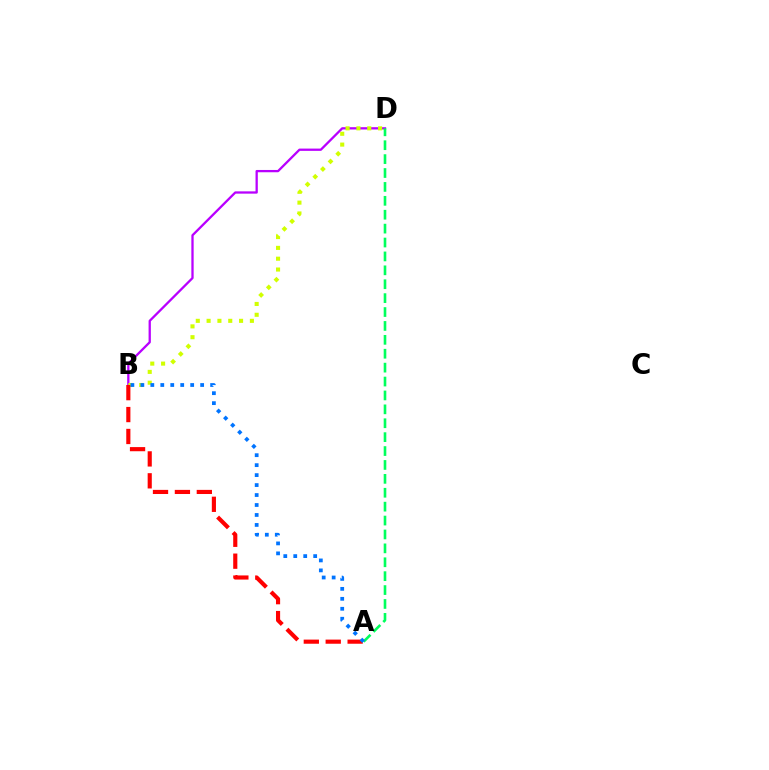{('B', 'D'): [{'color': '#b900ff', 'line_style': 'solid', 'thickness': 1.65}, {'color': '#d1ff00', 'line_style': 'dotted', 'thickness': 2.94}], ('A', 'B'): [{'color': '#ff0000', 'line_style': 'dashed', 'thickness': 2.98}, {'color': '#0074ff', 'line_style': 'dotted', 'thickness': 2.71}], ('A', 'D'): [{'color': '#00ff5c', 'line_style': 'dashed', 'thickness': 1.89}]}